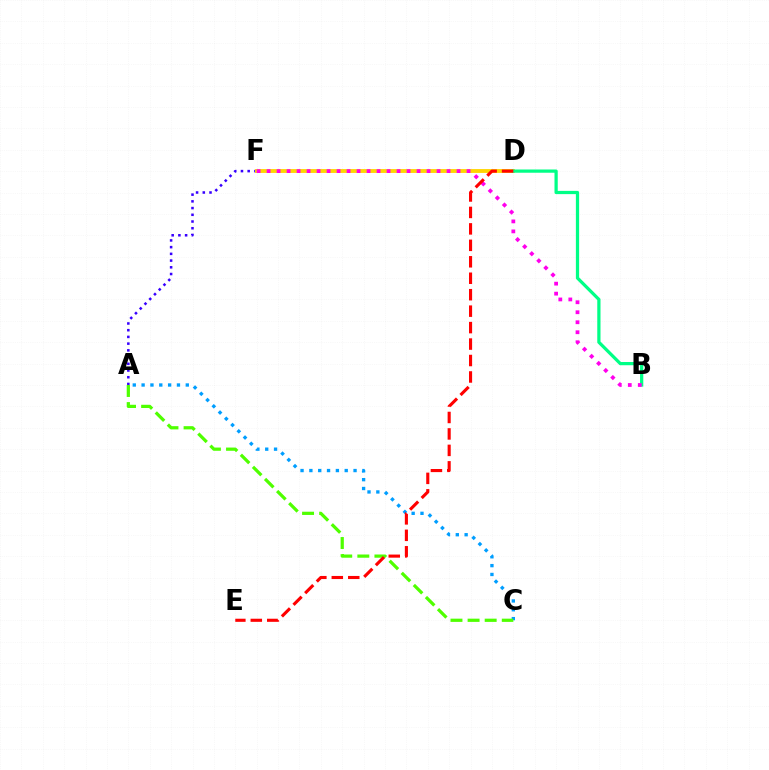{('A', 'F'): [{'color': '#3700ff', 'line_style': 'dotted', 'thickness': 1.83}], ('A', 'C'): [{'color': '#009eff', 'line_style': 'dotted', 'thickness': 2.4}, {'color': '#4fff00', 'line_style': 'dashed', 'thickness': 2.32}], ('D', 'F'): [{'color': '#ffd500', 'line_style': 'solid', 'thickness': 2.77}], ('B', 'D'): [{'color': '#00ff86', 'line_style': 'solid', 'thickness': 2.33}], ('B', 'F'): [{'color': '#ff00ed', 'line_style': 'dotted', 'thickness': 2.72}], ('D', 'E'): [{'color': '#ff0000', 'line_style': 'dashed', 'thickness': 2.24}]}